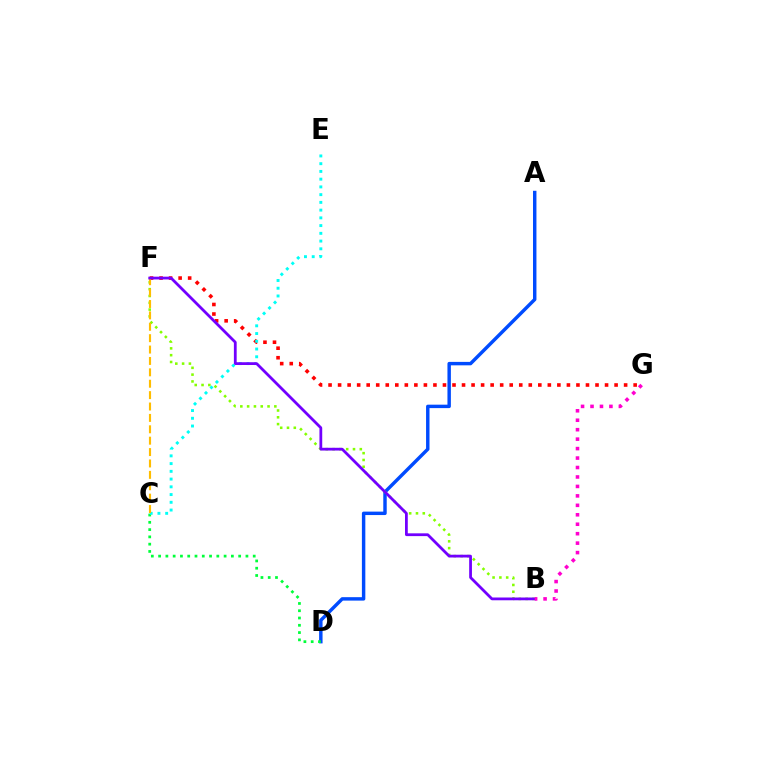{('A', 'D'): [{'color': '#004bff', 'line_style': 'solid', 'thickness': 2.47}], ('F', 'G'): [{'color': '#ff0000', 'line_style': 'dotted', 'thickness': 2.59}], ('C', 'D'): [{'color': '#00ff39', 'line_style': 'dotted', 'thickness': 1.98}], ('B', 'F'): [{'color': '#84ff00', 'line_style': 'dotted', 'thickness': 1.85}, {'color': '#7200ff', 'line_style': 'solid', 'thickness': 2.0}], ('C', 'E'): [{'color': '#00fff6', 'line_style': 'dotted', 'thickness': 2.1}], ('C', 'F'): [{'color': '#ffbd00', 'line_style': 'dashed', 'thickness': 1.55}], ('B', 'G'): [{'color': '#ff00cf', 'line_style': 'dotted', 'thickness': 2.57}]}